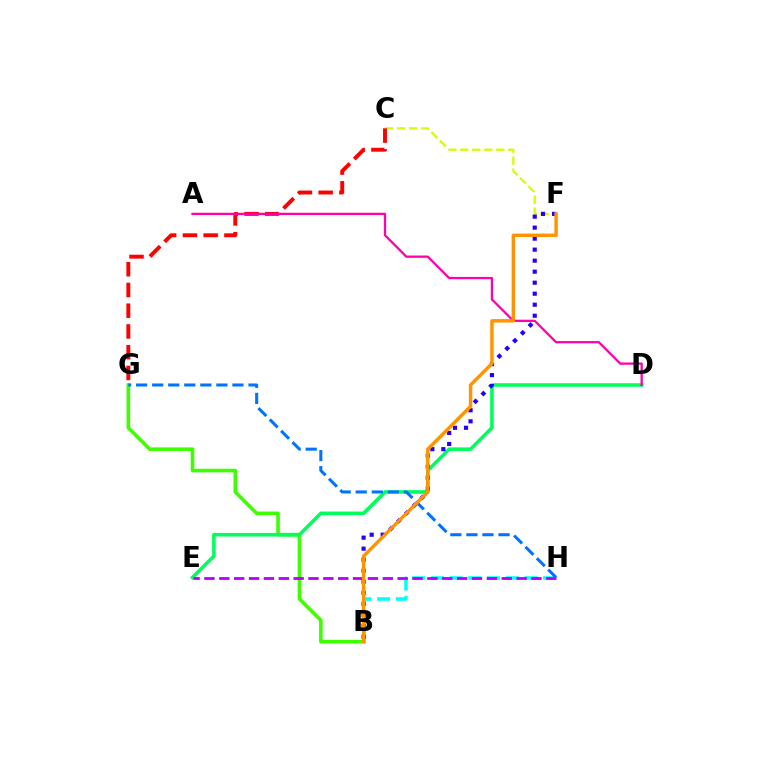{('B', 'G'): [{'color': '#3dff00', 'line_style': 'solid', 'thickness': 2.59}], ('B', 'H'): [{'color': '#00fff6', 'line_style': 'dashed', 'thickness': 2.54}], ('C', 'F'): [{'color': '#d1ff00', 'line_style': 'dashed', 'thickness': 1.63}], ('D', 'E'): [{'color': '#00ff5c', 'line_style': 'solid', 'thickness': 2.57}], ('E', 'H'): [{'color': '#b900ff', 'line_style': 'dashed', 'thickness': 2.02}], ('C', 'G'): [{'color': '#ff0000', 'line_style': 'dashed', 'thickness': 2.82}], ('B', 'F'): [{'color': '#2500ff', 'line_style': 'dotted', 'thickness': 2.99}, {'color': '#ff9400', 'line_style': 'solid', 'thickness': 2.47}], ('A', 'D'): [{'color': '#ff00ac', 'line_style': 'solid', 'thickness': 1.64}], ('G', 'H'): [{'color': '#0074ff', 'line_style': 'dashed', 'thickness': 2.18}]}